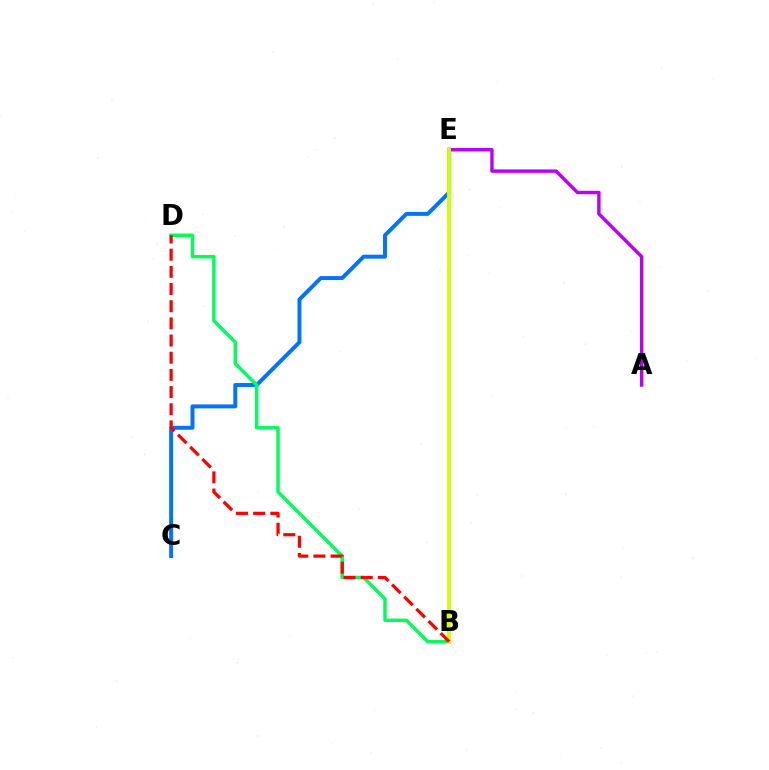{('C', 'E'): [{'color': '#0074ff', 'line_style': 'solid', 'thickness': 2.85}], ('B', 'D'): [{'color': '#00ff5c', 'line_style': 'solid', 'thickness': 2.48}, {'color': '#ff0000', 'line_style': 'dashed', 'thickness': 2.33}], ('A', 'E'): [{'color': '#b900ff', 'line_style': 'solid', 'thickness': 2.46}], ('B', 'E'): [{'color': '#d1ff00', 'line_style': 'solid', 'thickness': 2.79}]}